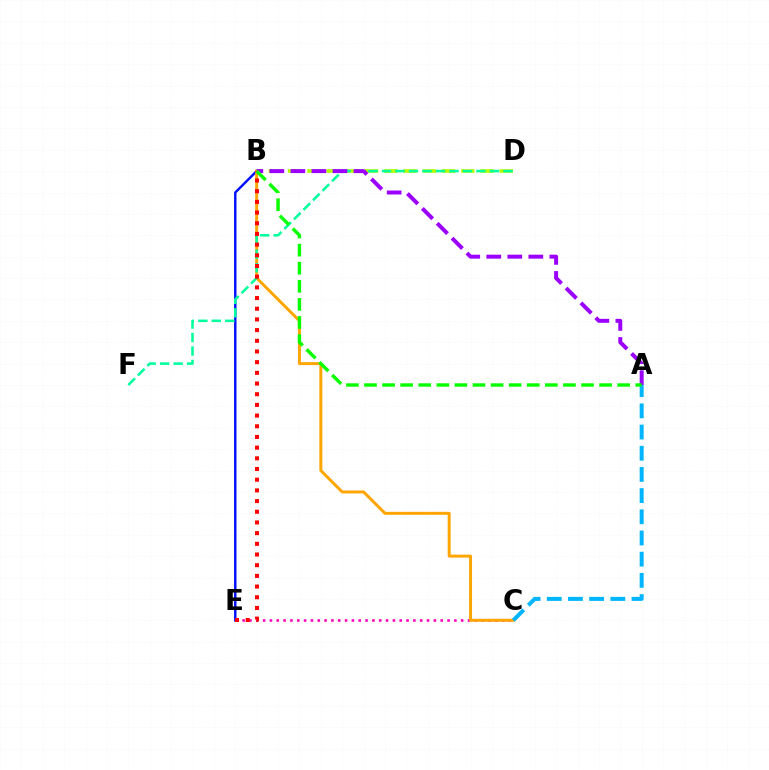{('B', 'D'): [{'color': '#b3ff00', 'line_style': 'dashed', 'thickness': 2.61}], ('B', 'E'): [{'color': '#0010ff', 'line_style': 'solid', 'thickness': 1.75}, {'color': '#ff0000', 'line_style': 'dotted', 'thickness': 2.9}], ('C', 'E'): [{'color': '#ff00bd', 'line_style': 'dotted', 'thickness': 1.86}], ('B', 'C'): [{'color': '#ffa500', 'line_style': 'solid', 'thickness': 2.14}], ('D', 'F'): [{'color': '#00ff9d', 'line_style': 'dashed', 'thickness': 1.83}], ('A', 'C'): [{'color': '#00b5ff', 'line_style': 'dashed', 'thickness': 2.88}], ('A', 'B'): [{'color': '#9b00ff', 'line_style': 'dashed', 'thickness': 2.86}, {'color': '#08ff00', 'line_style': 'dashed', 'thickness': 2.46}]}